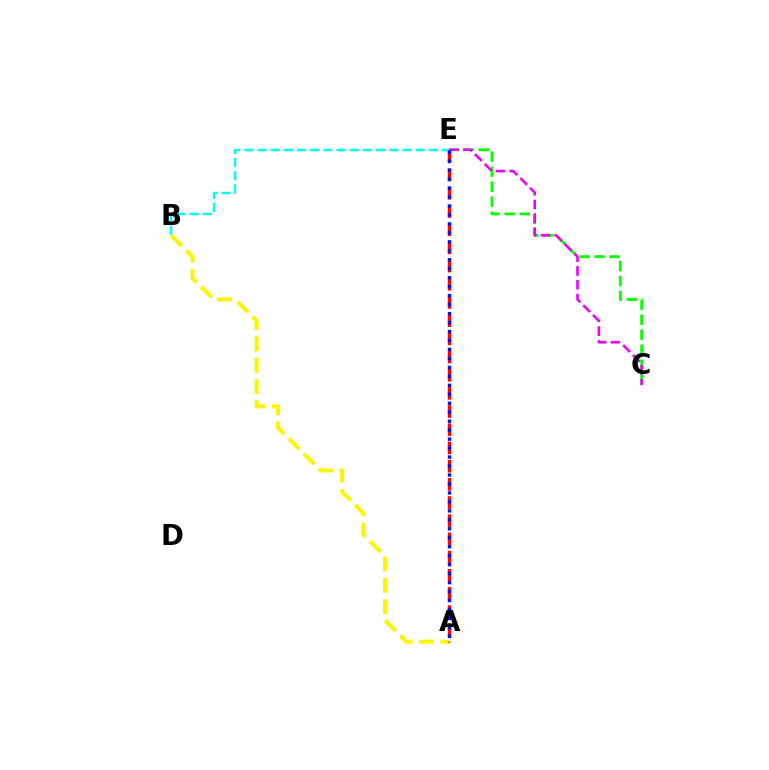{('B', 'E'): [{'color': '#00fff6', 'line_style': 'dashed', 'thickness': 1.79}], ('A', 'B'): [{'color': '#fcf500', 'line_style': 'dashed', 'thickness': 2.89}], ('A', 'E'): [{'color': '#ff0000', 'line_style': 'dashed', 'thickness': 2.47}, {'color': '#0010ff', 'line_style': 'dotted', 'thickness': 2.44}], ('C', 'E'): [{'color': '#08ff00', 'line_style': 'dashed', 'thickness': 2.04}, {'color': '#ee00ff', 'line_style': 'dashed', 'thickness': 1.88}]}